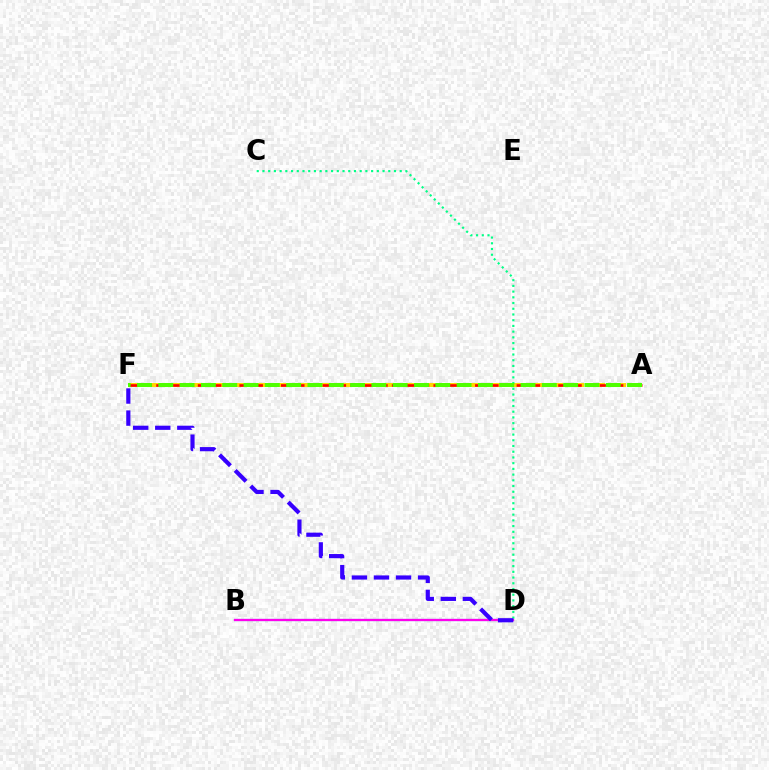{('B', 'D'): [{'color': '#009eff', 'line_style': 'solid', 'thickness': 1.54}, {'color': '#ff00ed', 'line_style': 'solid', 'thickness': 1.61}], ('A', 'F'): [{'color': '#ffd500', 'line_style': 'dashed', 'thickness': 2.86}, {'color': '#ff0000', 'line_style': 'dashed', 'thickness': 1.88}, {'color': '#4fff00', 'line_style': 'dashed', 'thickness': 2.89}], ('C', 'D'): [{'color': '#00ff86', 'line_style': 'dotted', 'thickness': 1.55}], ('D', 'F'): [{'color': '#3700ff', 'line_style': 'dashed', 'thickness': 3.0}]}